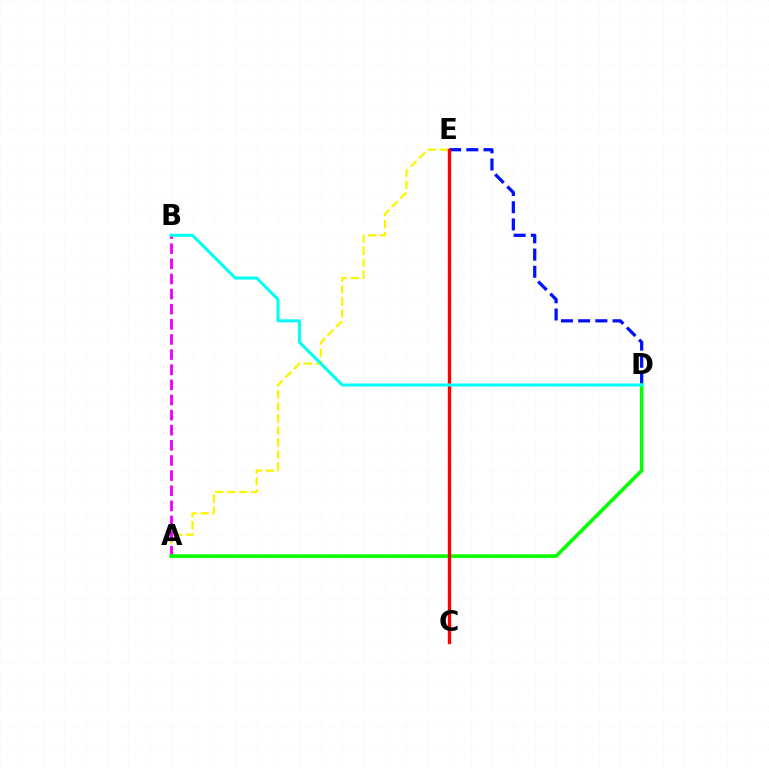{('A', 'E'): [{'color': '#fcf500', 'line_style': 'dashed', 'thickness': 1.63}], ('A', 'B'): [{'color': '#ee00ff', 'line_style': 'dashed', 'thickness': 2.05}], ('D', 'E'): [{'color': '#0010ff', 'line_style': 'dashed', 'thickness': 2.34}], ('A', 'D'): [{'color': '#08ff00', 'line_style': 'solid', 'thickness': 2.59}], ('C', 'E'): [{'color': '#ff0000', 'line_style': 'solid', 'thickness': 2.42}], ('B', 'D'): [{'color': '#00fff6', 'line_style': 'solid', 'thickness': 2.18}]}